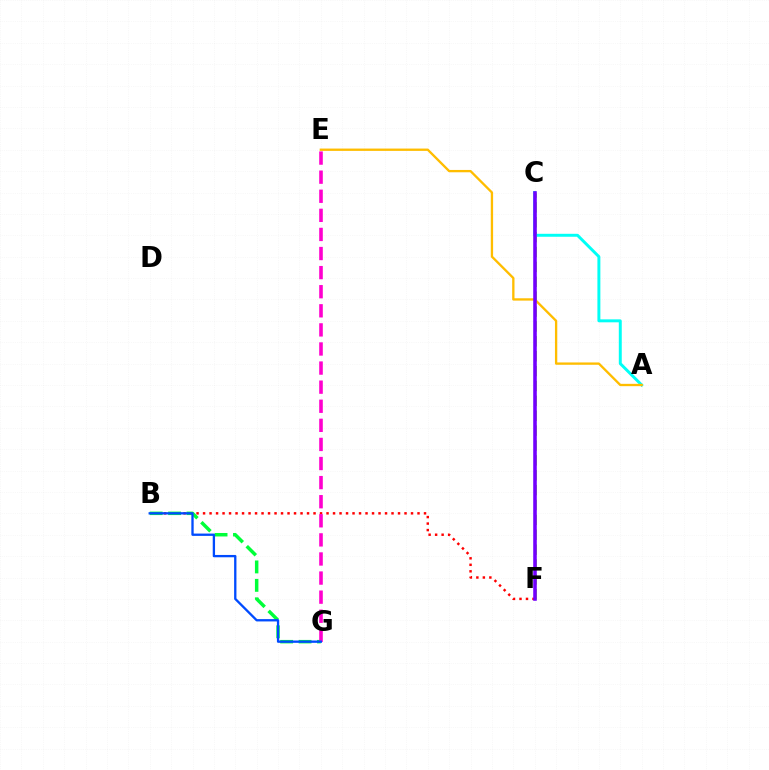{('B', 'F'): [{'color': '#ff0000', 'line_style': 'dotted', 'thickness': 1.77}], ('B', 'G'): [{'color': '#00ff39', 'line_style': 'dashed', 'thickness': 2.5}, {'color': '#004bff', 'line_style': 'solid', 'thickness': 1.67}], ('E', 'G'): [{'color': '#ff00cf', 'line_style': 'dashed', 'thickness': 2.59}], ('C', 'F'): [{'color': '#84ff00', 'line_style': 'dashed', 'thickness': 2.02}, {'color': '#7200ff', 'line_style': 'solid', 'thickness': 2.56}], ('A', 'C'): [{'color': '#00fff6', 'line_style': 'solid', 'thickness': 2.13}], ('A', 'E'): [{'color': '#ffbd00', 'line_style': 'solid', 'thickness': 1.67}]}